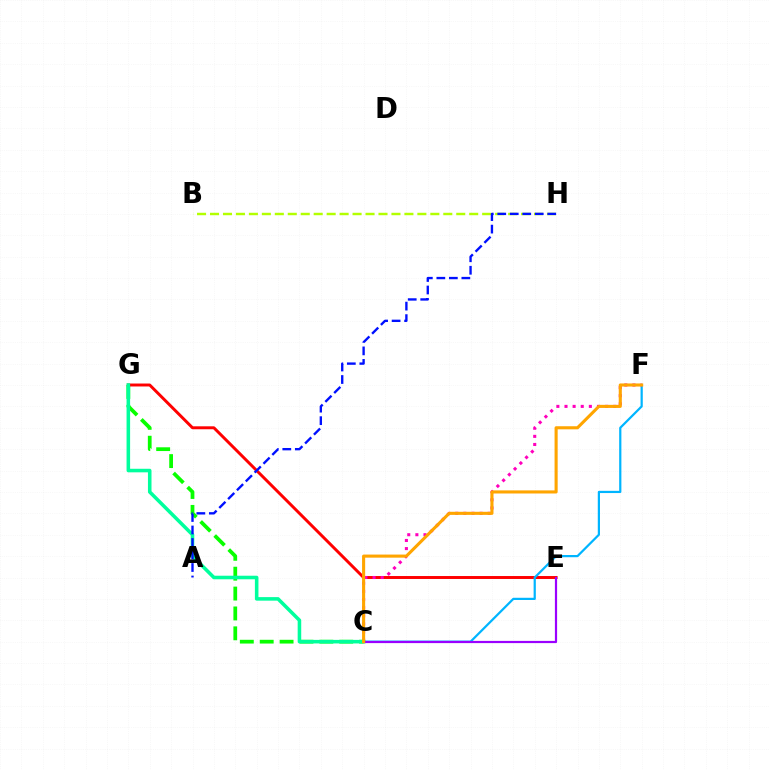{('C', 'G'): [{'color': '#08ff00', 'line_style': 'dashed', 'thickness': 2.7}, {'color': '#00ff9d', 'line_style': 'solid', 'thickness': 2.56}], ('E', 'G'): [{'color': '#ff0000', 'line_style': 'solid', 'thickness': 2.12}], ('C', 'F'): [{'color': '#00b5ff', 'line_style': 'solid', 'thickness': 1.6}, {'color': '#ff00bd', 'line_style': 'dotted', 'thickness': 2.21}, {'color': '#ffa500', 'line_style': 'solid', 'thickness': 2.22}], ('B', 'H'): [{'color': '#b3ff00', 'line_style': 'dashed', 'thickness': 1.76}], ('C', 'E'): [{'color': '#9b00ff', 'line_style': 'solid', 'thickness': 1.59}], ('A', 'H'): [{'color': '#0010ff', 'line_style': 'dashed', 'thickness': 1.7}]}